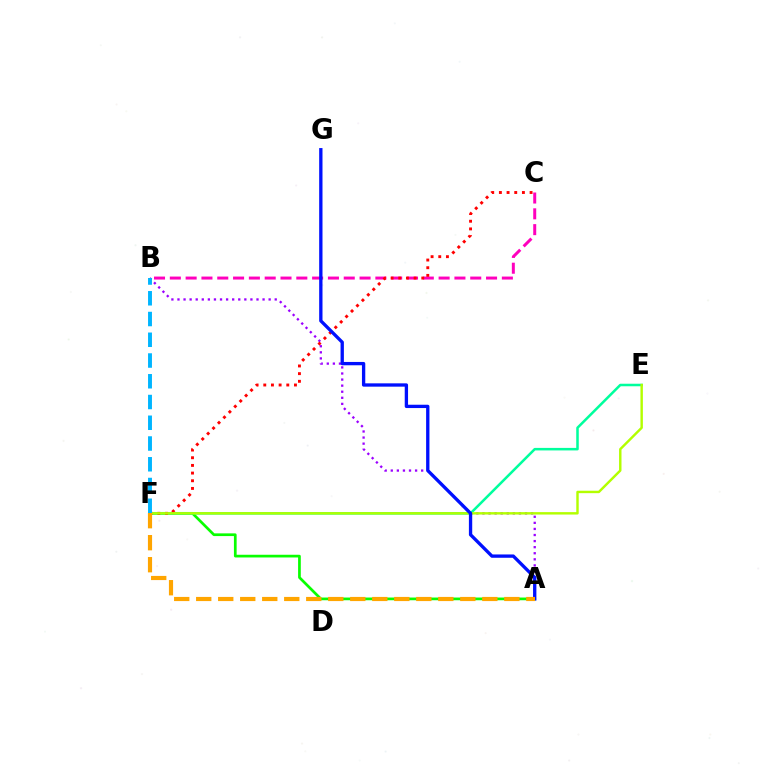{('A', 'F'): [{'color': '#08ff00', 'line_style': 'solid', 'thickness': 1.95}, {'color': '#ffa500', 'line_style': 'dashed', 'thickness': 2.99}], ('E', 'F'): [{'color': '#00ff9d', 'line_style': 'solid', 'thickness': 1.82}, {'color': '#b3ff00', 'line_style': 'solid', 'thickness': 1.75}], ('A', 'B'): [{'color': '#9b00ff', 'line_style': 'dotted', 'thickness': 1.65}], ('B', 'C'): [{'color': '#ff00bd', 'line_style': 'dashed', 'thickness': 2.15}], ('C', 'F'): [{'color': '#ff0000', 'line_style': 'dotted', 'thickness': 2.08}], ('A', 'G'): [{'color': '#0010ff', 'line_style': 'solid', 'thickness': 2.39}], ('B', 'F'): [{'color': '#00b5ff', 'line_style': 'dashed', 'thickness': 2.82}]}